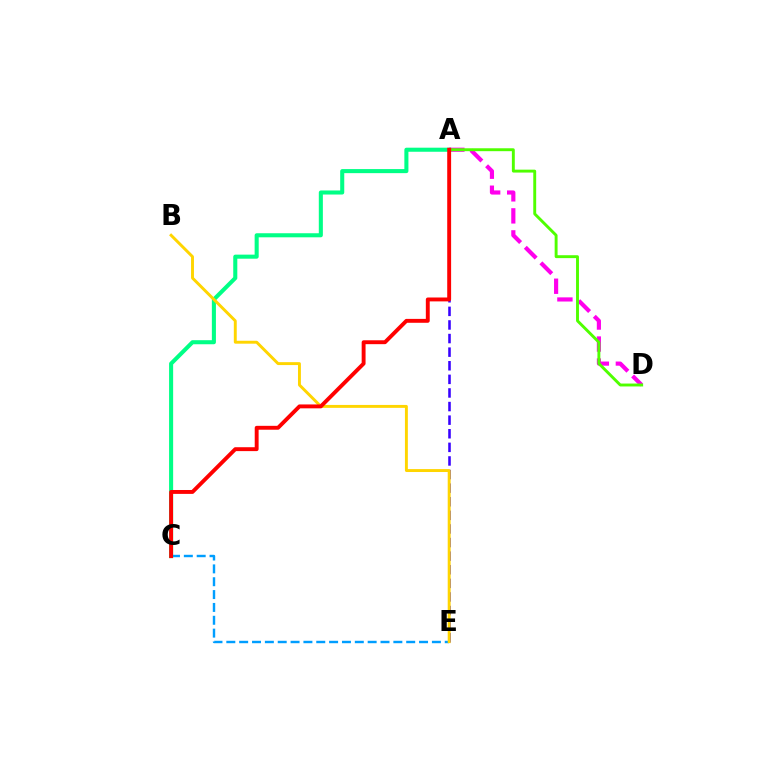{('A', 'D'): [{'color': '#ff00ed', 'line_style': 'dashed', 'thickness': 2.99}, {'color': '#4fff00', 'line_style': 'solid', 'thickness': 2.09}], ('C', 'E'): [{'color': '#009eff', 'line_style': 'dashed', 'thickness': 1.75}], ('A', 'C'): [{'color': '#00ff86', 'line_style': 'solid', 'thickness': 2.93}, {'color': '#ff0000', 'line_style': 'solid', 'thickness': 2.8}], ('A', 'E'): [{'color': '#3700ff', 'line_style': 'dashed', 'thickness': 1.85}], ('B', 'E'): [{'color': '#ffd500', 'line_style': 'solid', 'thickness': 2.1}]}